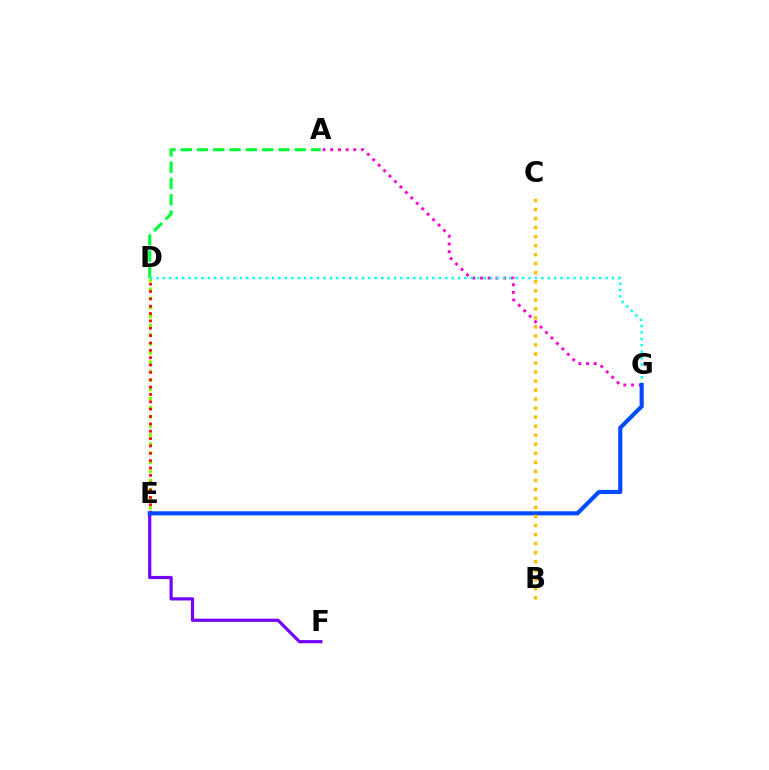{('A', 'D'): [{'color': '#00ff39', 'line_style': 'dashed', 'thickness': 2.21}], ('A', 'G'): [{'color': '#ff00cf', 'line_style': 'dotted', 'thickness': 2.09}], ('D', 'E'): [{'color': '#84ff00', 'line_style': 'dotted', 'thickness': 2.47}, {'color': '#ff0000', 'line_style': 'dotted', 'thickness': 2.0}], ('D', 'G'): [{'color': '#00fff6', 'line_style': 'dotted', 'thickness': 1.74}], ('E', 'F'): [{'color': '#7200ff', 'line_style': 'solid', 'thickness': 2.28}], ('E', 'G'): [{'color': '#004bff', 'line_style': 'solid', 'thickness': 2.97}], ('B', 'C'): [{'color': '#ffbd00', 'line_style': 'dotted', 'thickness': 2.45}]}